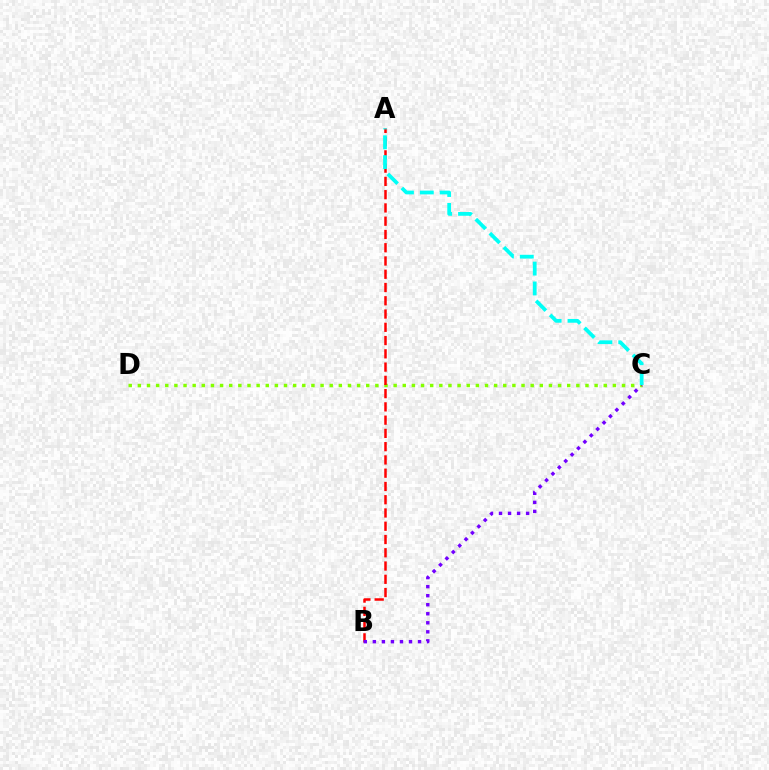{('C', 'D'): [{'color': '#84ff00', 'line_style': 'dotted', 'thickness': 2.48}], ('A', 'B'): [{'color': '#ff0000', 'line_style': 'dashed', 'thickness': 1.8}], ('B', 'C'): [{'color': '#7200ff', 'line_style': 'dotted', 'thickness': 2.46}], ('A', 'C'): [{'color': '#00fff6', 'line_style': 'dashed', 'thickness': 2.7}]}